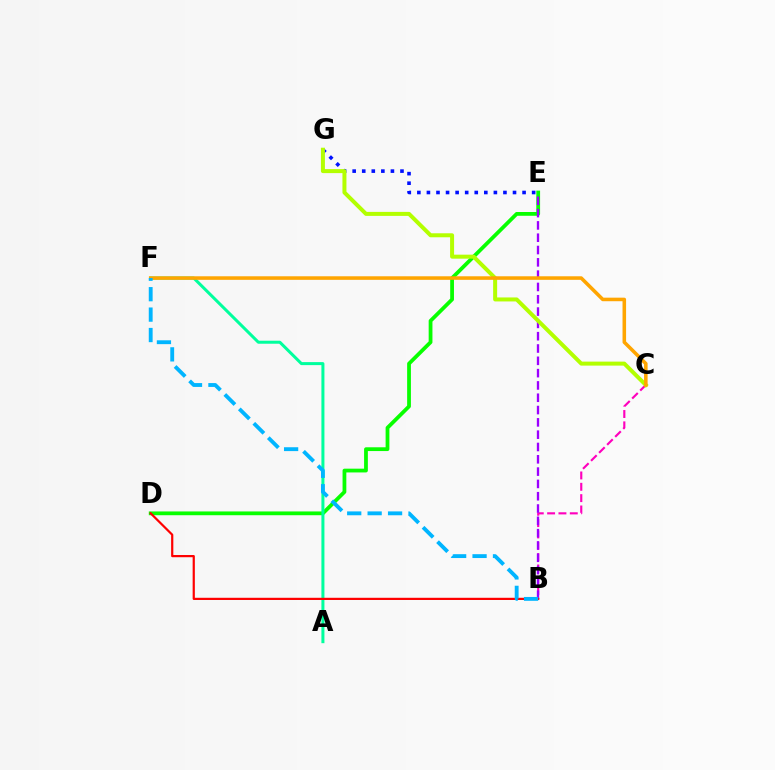{('B', 'C'): [{'color': '#ff00bd', 'line_style': 'dashed', 'thickness': 1.54}], ('D', 'E'): [{'color': '#08ff00', 'line_style': 'solid', 'thickness': 2.72}], ('B', 'E'): [{'color': '#9b00ff', 'line_style': 'dashed', 'thickness': 1.67}], ('A', 'F'): [{'color': '#00ff9d', 'line_style': 'solid', 'thickness': 2.17}], ('B', 'D'): [{'color': '#ff0000', 'line_style': 'solid', 'thickness': 1.59}], ('E', 'G'): [{'color': '#0010ff', 'line_style': 'dotted', 'thickness': 2.6}], ('C', 'G'): [{'color': '#b3ff00', 'line_style': 'solid', 'thickness': 2.88}], ('C', 'F'): [{'color': '#ffa500', 'line_style': 'solid', 'thickness': 2.56}], ('B', 'F'): [{'color': '#00b5ff', 'line_style': 'dashed', 'thickness': 2.77}]}